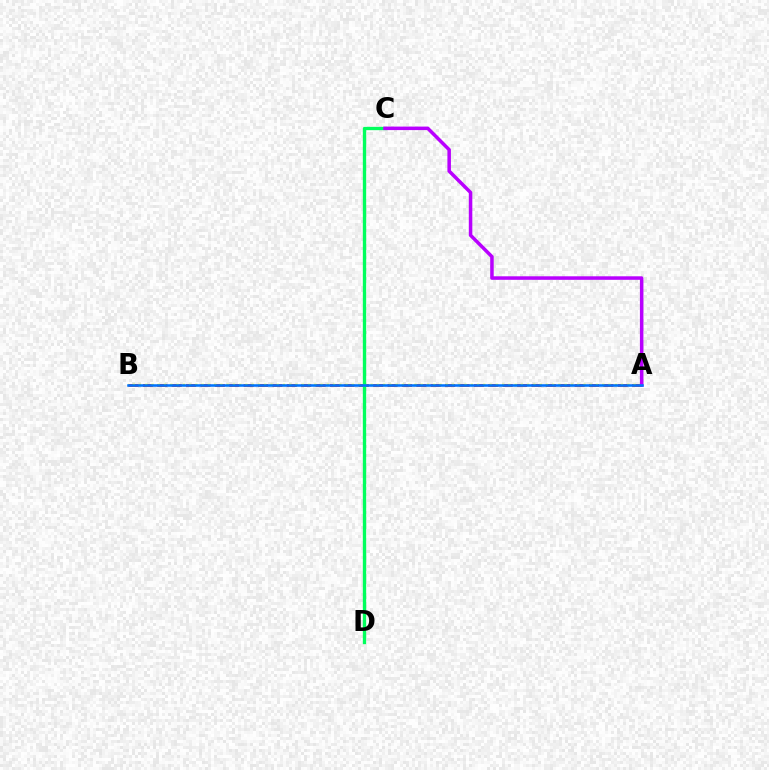{('A', 'B'): [{'color': '#ff0000', 'line_style': 'dashed', 'thickness': 1.95}, {'color': '#d1ff00', 'line_style': 'dotted', 'thickness': 1.7}, {'color': '#0074ff', 'line_style': 'solid', 'thickness': 1.84}], ('C', 'D'): [{'color': '#00ff5c', 'line_style': 'solid', 'thickness': 2.4}], ('A', 'C'): [{'color': '#b900ff', 'line_style': 'solid', 'thickness': 2.53}]}